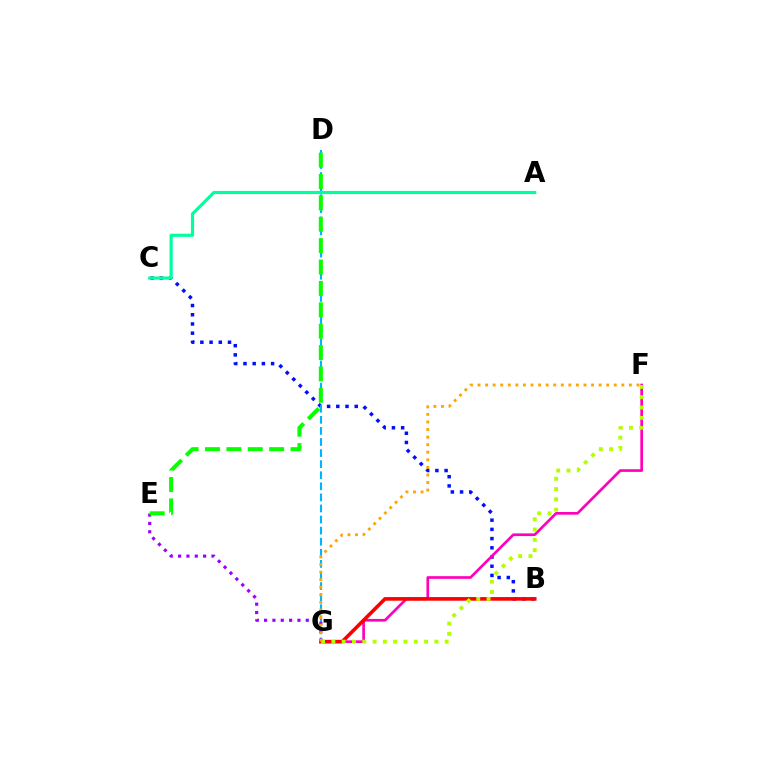{('B', 'C'): [{'color': '#0010ff', 'line_style': 'dotted', 'thickness': 2.5}], ('F', 'G'): [{'color': '#ff00bd', 'line_style': 'solid', 'thickness': 1.93}, {'color': '#b3ff00', 'line_style': 'dotted', 'thickness': 2.8}, {'color': '#ffa500', 'line_style': 'dotted', 'thickness': 2.06}], ('B', 'G'): [{'color': '#ff0000', 'line_style': 'solid', 'thickness': 2.61}], ('A', 'C'): [{'color': '#00ff9d', 'line_style': 'solid', 'thickness': 2.27}], ('D', 'G'): [{'color': '#00b5ff', 'line_style': 'dashed', 'thickness': 1.51}], ('E', 'G'): [{'color': '#9b00ff', 'line_style': 'dotted', 'thickness': 2.27}], ('D', 'E'): [{'color': '#08ff00', 'line_style': 'dashed', 'thickness': 2.9}]}